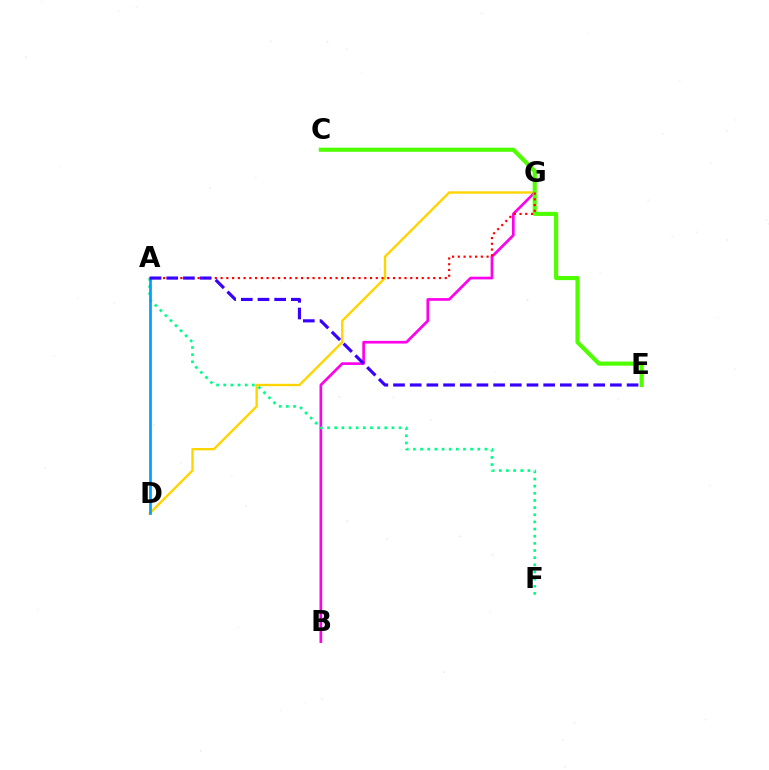{('D', 'G'): [{'color': '#ffd500', 'line_style': 'solid', 'thickness': 1.71}], ('B', 'G'): [{'color': '#ff00ed', 'line_style': 'solid', 'thickness': 1.93}], ('C', 'E'): [{'color': '#4fff00', 'line_style': 'solid', 'thickness': 2.97}], ('A', 'G'): [{'color': '#ff0000', 'line_style': 'dotted', 'thickness': 1.56}], ('A', 'F'): [{'color': '#00ff86', 'line_style': 'dotted', 'thickness': 1.94}], ('A', 'D'): [{'color': '#009eff', 'line_style': 'solid', 'thickness': 1.94}], ('A', 'E'): [{'color': '#3700ff', 'line_style': 'dashed', 'thickness': 2.27}]}